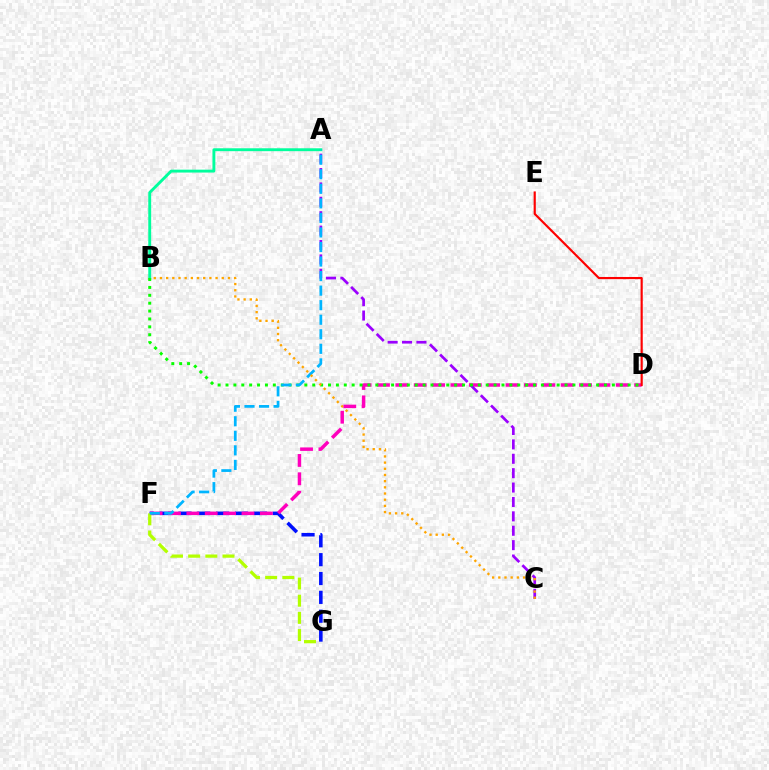{('F', 'G'): [{'color': '#0010ff', 'line_style': 'dashed', 'thickness': 2.56}, {'color': '#b3ff00', 'line_style': 'dashed', 'thickness': 2.33}], ('D', 'F'): [{'color': '#ff00bd', 'line_style': 'dashed', 'thickness': 2.5}], ('A', 'C'): [{'color': '#9b00ff', 'line_style': 'dashed', 'thickness': 1.96}], ('A', 'B'): [{'color': '#00ff9d', 'line_style': 'solid', 'thickness': 2.08}], ('B', 'D'): [{'color': '#08ff00', 'line_style': 'dotted', 'thickness': 2.14}], ('D', 'E'): [{'color': '#ff0000', 'line_style': 'solid', 'thickness': 1.56}], ('A', 'F'): [{'color': '#00b5ff', 'line_style': 'dashed', 'thickness': 1.98}], ('B', 'C'): [{'color': '#ffa500', 'line_style': 'dotted', 'thickness': 1.68}]}